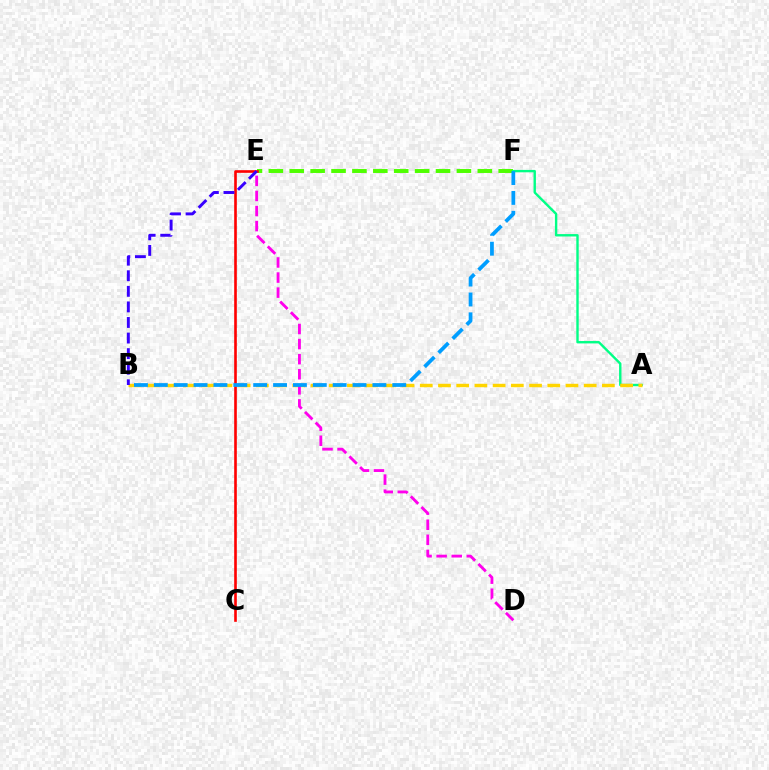{('E', 'F'): [{'color': '#4fff00', 'line_style': 'dashed', 'thickness': 2.84}], ('A', 'F'): [{'color': '#00ff86', 'line_style': 'solid', 'thickness': 1.72}], ('A', 'B'): [{'color': '#ffd500', 'line_style': 'dashed', 'thickness': 2.47}], ('D', 'E'): [{'color': '#ff00ed', 'line_style': 'dashed', 'thickness': 2.05}], ('C', 'E'): [{'color': '#ff0000', 'line_style': 'solid', 'thickness': 1.9}], ('B', 'F'): [{'color': '#009eff', 'line_style': 'dashed', 'thickness': 2.7}], ('B', 'E'): [{'color': '#3700ff', 'line_style': 'dashed', 'thickness': 2.12}]}